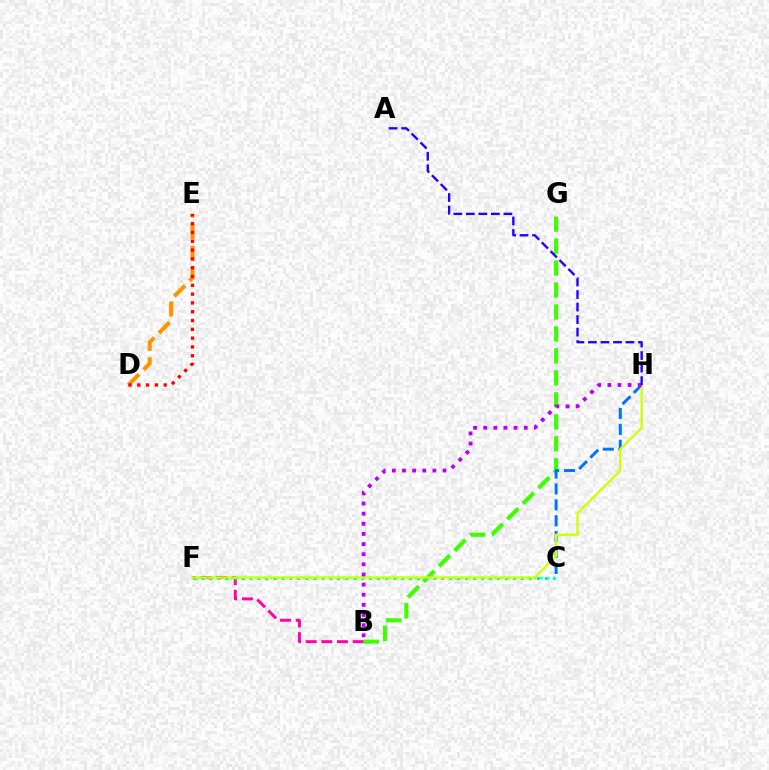{('B', 'G'): [{'color': '#3dff00', 'line_style': 'dashed', 'thickness': 2.98}], ('B', 'F'): [{'color': '#ff00ac', 'line_style': 'dashed', 'thickness': 2.13}], ('C', 'F'): [{'color': '#00ff5c', 'line_style': 'dotted', 'thickness': 2.17}, {'color': '#00fff6', 'line_style': 'dotted', 'thickness': 1.79}], ('D', 'E'): [{'color': '#ff9400', 'line_style': 'dashed', 'thickness': 2.93}, {'color': '#ff0000', 'line_style': 'dotted', 'thickness': 2.39}], ('C', 'H'): [{'color': '#0074ff', 'line_style': 'dashed', 'thickness': 2.16}], ('F', 'H'): [{'color': '#d1ff00', 'line_style': 'solid', 'thickness': 1.66}], ('B', 'H'): [{'color': '#b900ff', 'line_style': 'dotted', 'thickness': 2.75}], ('A', 'H'): [{'color': '#2500ff', 'line_style': 'dashed', 'thickness': 1.7}]}